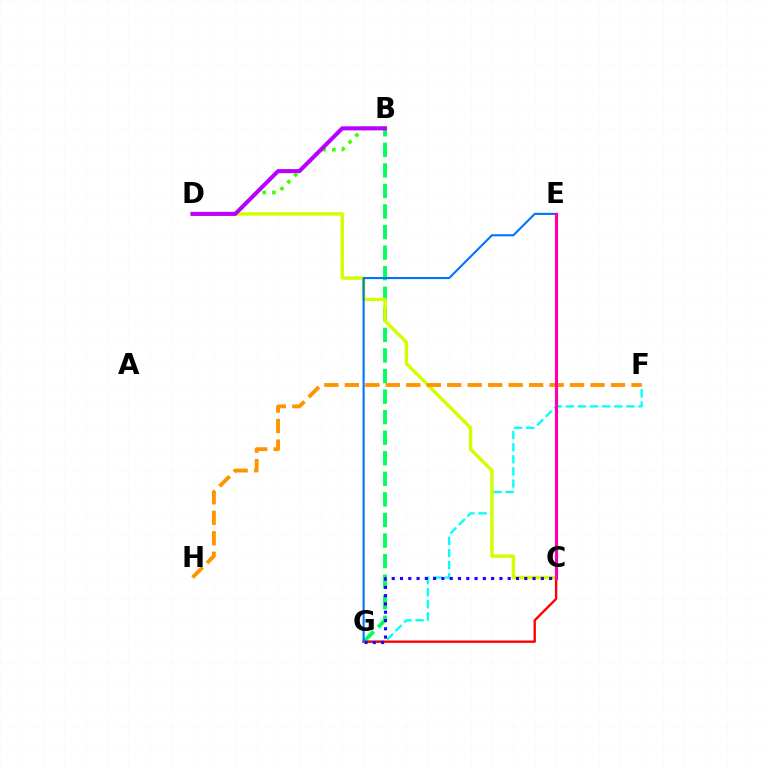{('B', 'D'): [{'color': '#3dff00', 'line_style': 'dotted', 'thickness': 2.64}, {'color': '#b900ff', 'line_style': 'solid', 'thickness': 2.92}], ('F', 'G'): [{'color': '#00fff6', 'line_style': 'dashed', 'thickness': 1.65}], ('B', 'G'): [{'color': '#00ff5c', 'line_style': 'dashed', 'thickness': 2.79}], ('C', 'D'): [{'color': '#d1ff00', 'line_style': 'solid', 'thickness': 2.45}], ('C', 'G'): [{'color': '#ff0000', 'line_style': 'solid', 'thickness': 1.71}, {'color': '#2500ff', 'line_style': 'dotted', 'thickness': 2.25}], ('E', 'G'): [{'color': '#0074ff', 'line_style': 'solid', 'thickness': 1.51}], ('F', 'H'): [{'color': '#ff9400', 'line_style': 'dashed', 'thickness': 2.78}], ('C', 'E'): [{'color': '#ff00ac', 'line_style': 'solid', 'thickness': 2.28}]}